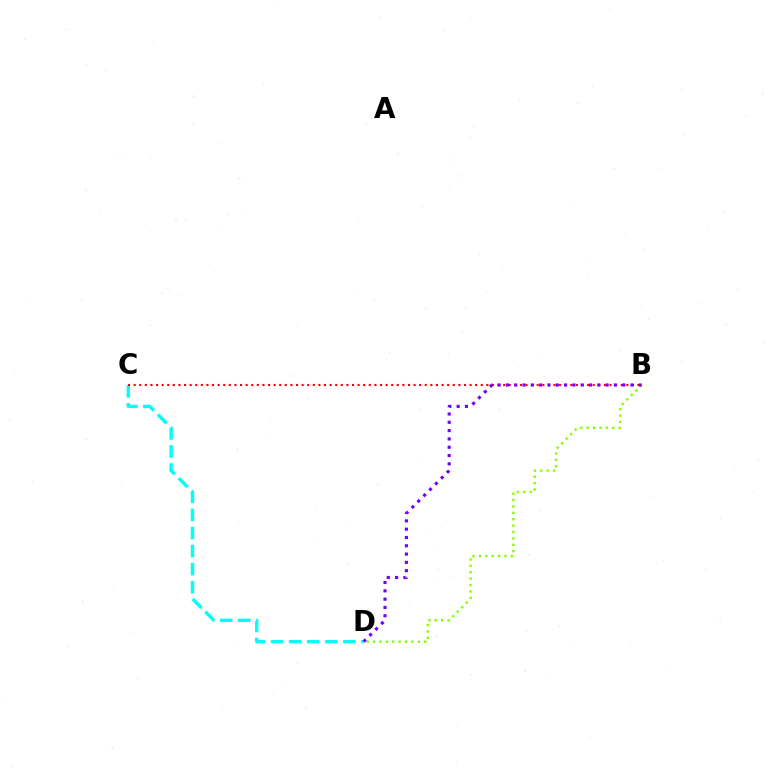{('B', 'D'): [{'color': '#84ff00', 'line_style': 'dotted', 'thickness': 1.74}, {'color': '#7200ff', 'line_style': 'dotted', 'thickness': 2.26}], ('C', 'D'): [{'color': '#00fff6', 'line_style': 'dashed', 'thickness': 2.46}], ('B', 'C'): [{'color': '#ff0000', 'line_style': 'dotted', 'thickness': 1.52}]}